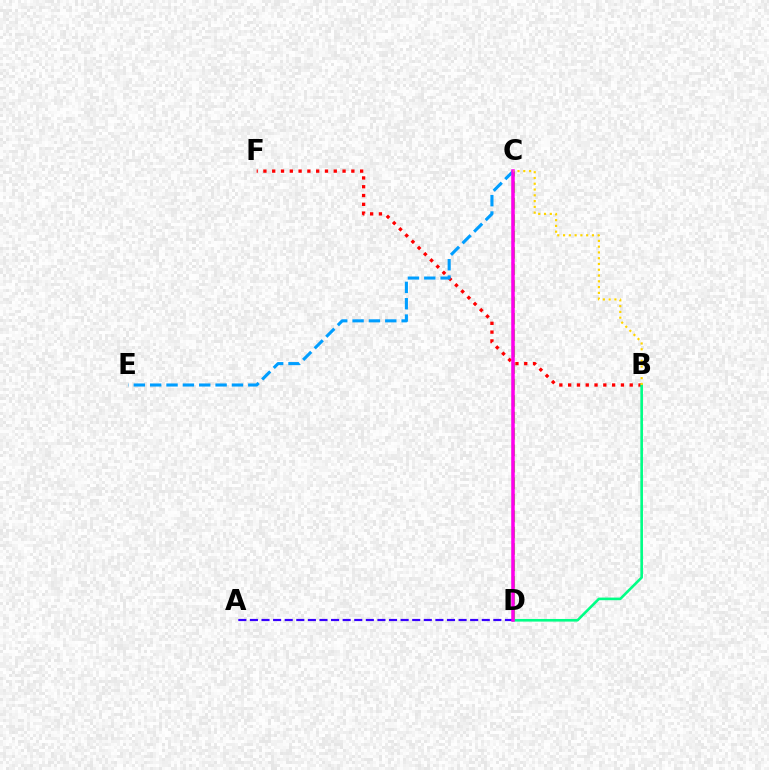{('C', 'D'): [{'color': '#4fff00', 'line_style': 'dashed', 'thickness': 2.23}, {'color': '#ff00ed', 'line_style': 'solid', 'thickness': 2.53}], ('A', 'D'): [{'color': '#3700ff', 'line_style': 'dashed', 'thickness': 1.57}], ('B', 'F'): [{'color': '#ff0000', 'line_style': 'dotted', 'thickness': 2.39}], ('C', 'E'): [{'color': '#009eff', 'line_style': 'dashed', 'thickness': 2.22}], ('B', 'D'): [{'color': '#00ff86', 'line_style': 'solid', 'thickness': 1.89}], ('B', 'C'): [{'color': '#ffd500', 'line_style': 'dotted', 'thickness': 1.57}]}